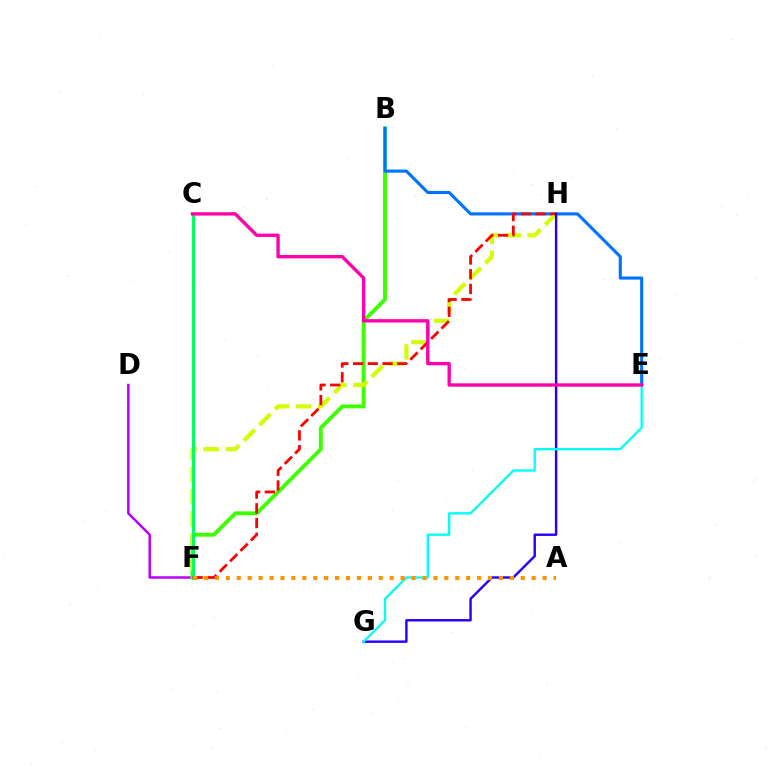{('D', 'F'): [{'color': '#b900ff', 'line_style': 'solid', 'thickness': 1.79}], ('B', 'F'): [{'color': '#3dff00', 'line_style': 'solid', 'thickness': 2.8}], ('B', 'E'): [{'color': '#0074ff', 'line_style': 'solid', 'thickness': 2.24}], ('F', 'H'): [{'color': '#d1ff00', 'line_style': 'dashed', 'thickness': 2.99}, {'color': '#ff0000', 'line_style': 'dashed', 'thickness': 2.0}], ('C', 'F'): [{'color': '#00ff5c', 'line_style': 'solid', 'thickness': 2.17}], ('G', 'H'): [{'color': '#2500ff', 'line_style': 'solid', 'thickness': 1.74}], ('E', 'G'): [{'color': '#00fff6', 'line_style': 'solid', 'thickness': 1.67}], ('C', 'E'): [{'color': '#ff00ac', 'line_style': 'solid', 'thickness': 2.42}], ('A', 'F'): [{'color': '#ff9400', 'line_style': 'dotted', 'thickness': 2.97}]}